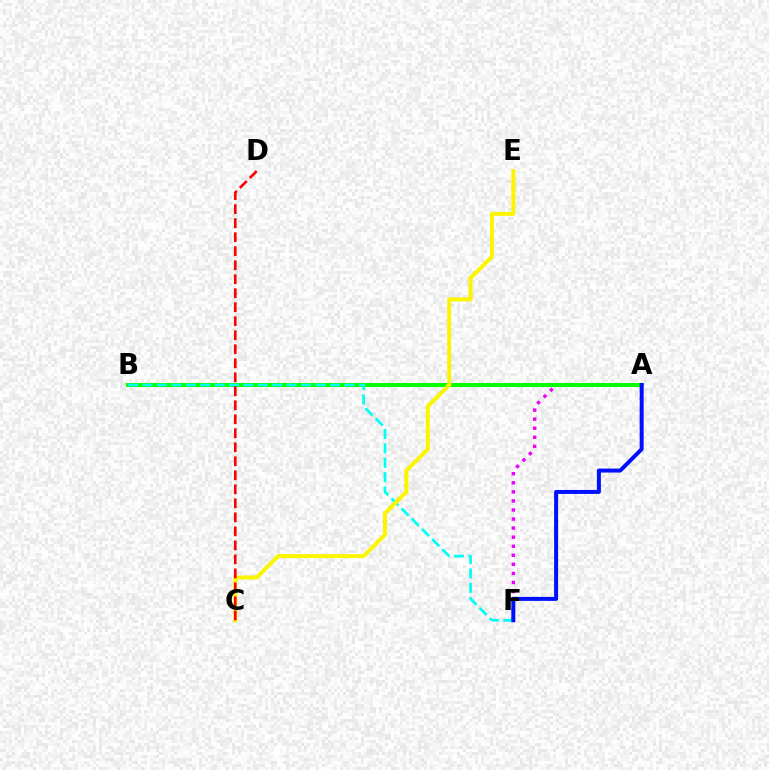{('A', 'F'): [{'color': '#ee00ff', 'line_style': 'dotted', 'thickness': 2.46}, {'color': '#0010ff', 'line_style': 'solid', 'thickness': 2.87}], ('A', 'B'): [{'color': '#08ff00', 'line_style': 'solid', 'thickness': 2.88}], ('B', 'F'): [{'color': '#00fff6', 'line_style': 'dashed', 'thickness': 1.96}], ('C', 'E'): [{'color': '#fcf500', 'line_style': 'solid', 'thickness': 2.87}], ('C', 'D'): [{'color': '#ff0000', 'line_style': 'dashed', 'thickness': 1.9}]}